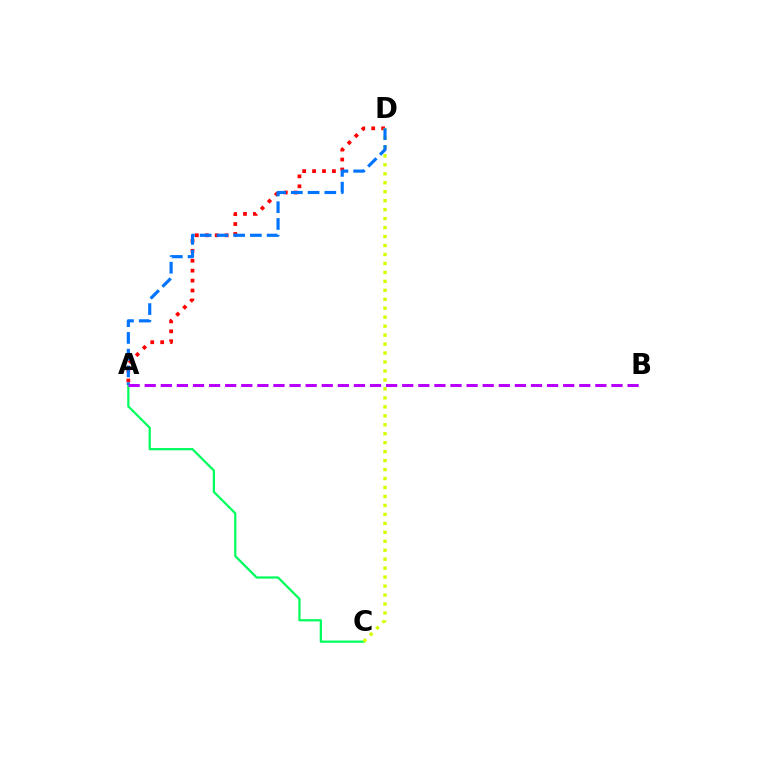{('A', 'C'): [{'color': '#00ff5c', 'line_style': 'solid', 'thickness': 1.61}], ('A', 'D'): [{'color': '#ff0000', 'line_style': 'dotted', 'thickness': 2.7}, {'color': '#0074ff', 'line_style': 'dashed', 'thickness': 2.27}], ('C', 'D'): [{'color': '#d1ff00', 'line_style': 'dotted', 'thickness': 2.44}], ('A', 'B'): [{'color': '#b900ff', 'line_style': 'dashed', 'thickness': 2.19}]}